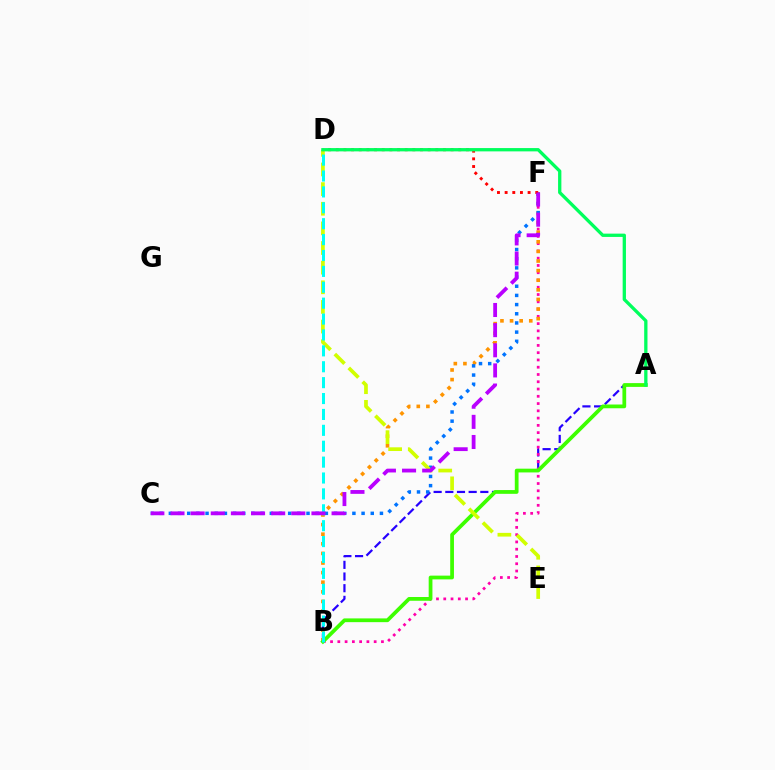{('A', 'B'): [{'color': '#2500ff', 'line_style': 'dashed', 'thickness': 1.59}, {'color': '#3dff00', 'line_style': 'solid', 'thickness': 2.7}], ('B', 'F'): [{'color': '#ff00ac', 'line_style': 'dotted', 'thickness': 1.97}, {'color': '#ff9400', 'line_style': 'dotted', 'thickness': 2.61}], ('C', 'F'): [{'color': '#0074ff', 'line_style': 'dotted', 'thickness': 2.49}, {'color': '#b900ff', 'line_style': 'dashed', 'thickness': 2.74}], ('D', 'E'): [{'color': '#d1ff00', 'line_style': 'dashed', 'thickness': 2.67}], ('B', 'D'): [{'color': '#00fff6', 'line_style': 'dashed', 'thickness': 2.16}], ('D', 'F'): [{'color': '#ff0000', 'line_style': 'dotted', 'thickness': 2.08}], ('A', 'D'): [{'color': '#00ff5c', 'line_style': 'solid', 'thickness': 2.37}]}